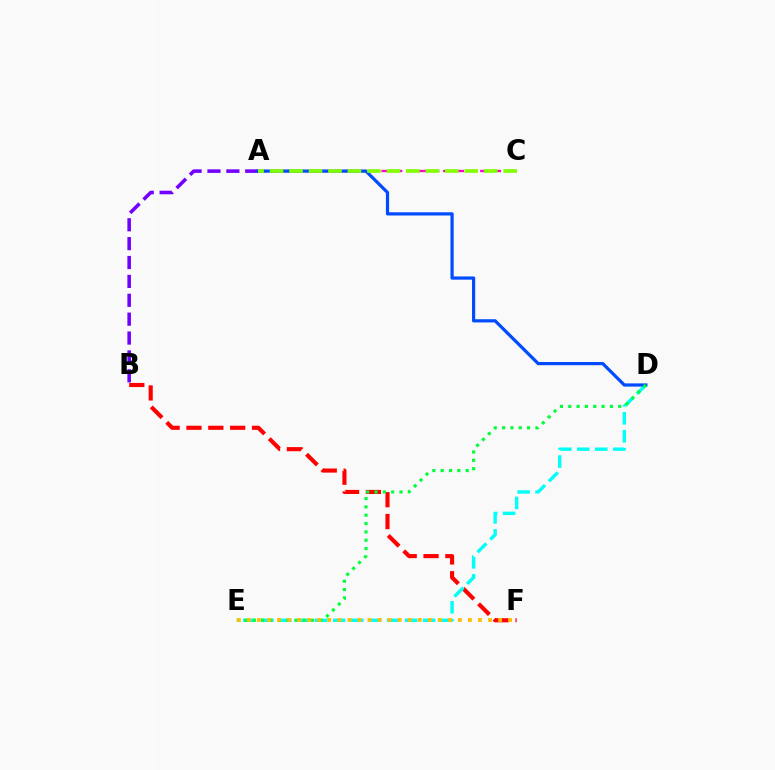{('B', 'F'): [{'color': '#ff0000', 'line_style': 'dashed', 'thickness': 2.97}], ('A', 'B'): [{'color': '#7200ff', 'line_style': 'dashed', 'thickness': 2.57}], ('D', 'E'): [{'color': '#00fff6', 'line_style': 'dashed', 'thickness': 2.44}, {'color': '#00ff39', 'line_style': 'dotted', 'thickness': 2.26}], ('A', 'C'): [{'color': '#ff00cf', 'line_style': 'dashed', 'thickness': 1.68}, {'color': '#84ff00', 'line_style': 'dashed', 'thickness': 2.64}], ('A', 'D'): [{'color': '#004bff', 'line_style': 'solid', 'thickness': 2.31}], ('E', 'F'): [{'color': '#ffbd00', 'line_style': 'dotted', 'thickness': 2.73}]}